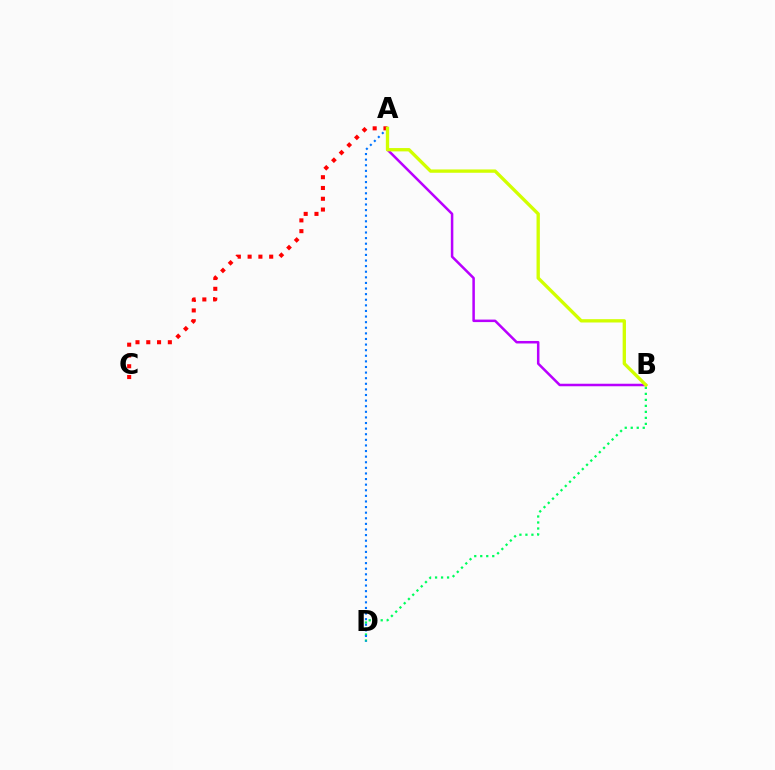{('B', 'D'): [{'color': '#00ff5c', 'line_style': 'dotted', 'thickness': 1.63}], ('A', 'D'): [{'color': '#0074ff', 'line_style': 'dotted', 'thickness': 1.52}], ('A', 'C'): [{'color': '#ff0000', 'line_style': 'dotted', 'thickness': 2.93}], ('A', 'B'): [{'color': '#b900ff', 'line_style': 'solid', 'thickness': 1.81}, {'color': '#d1ff00', 'line_style': 'solid', 'thickness': 2.39}]}